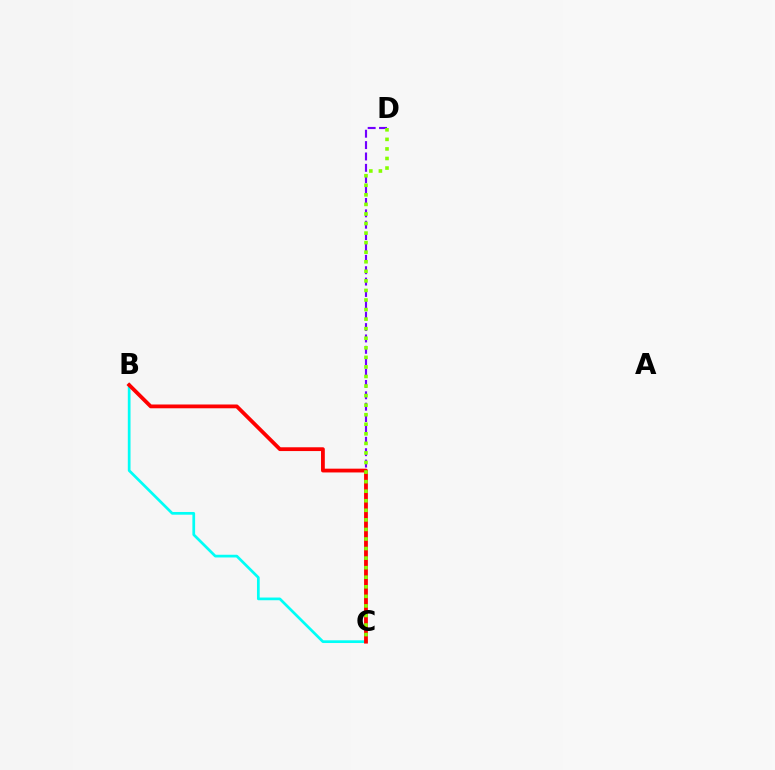{('B', 'C'): [{'color': '#00fff6', 'line_style': 'solid', 'thickness': 1.95}, {'color': '#ff0000', 'line_style': 'solid', 'thickness': 2.73}], ('C', 'D'): [{'color': '#7200ff', 'line_style': 'dashed', 'thickness': 1.55}, {'color': '#84ff00', 'line_style': 'dotted', 'thickness': 2.6}]}